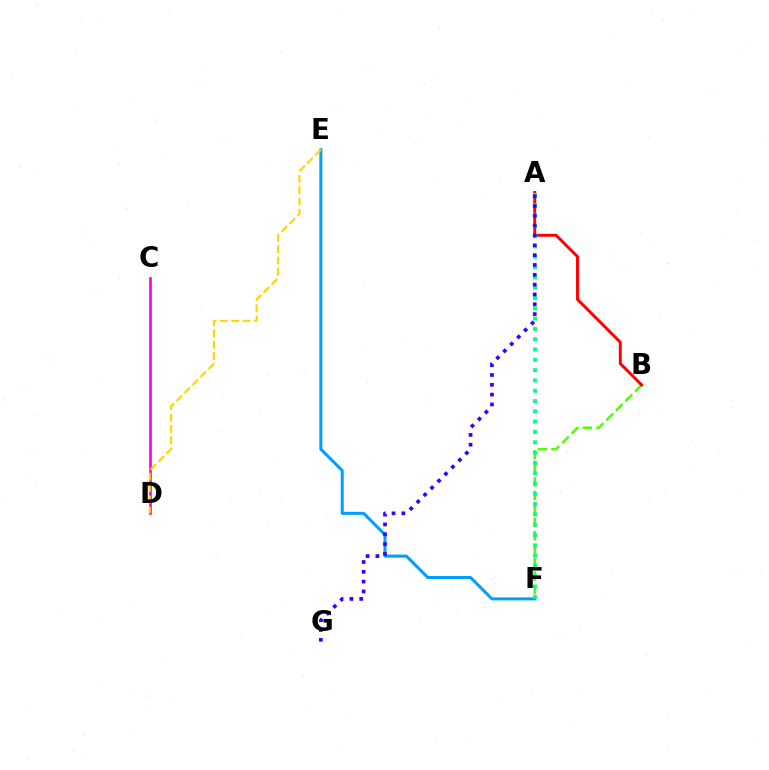{('B', 'F'): [{'color': '#4fff00', 'line_style': 'dashed', 'thickness': 1.83}], ('A', 'B'): [{'color': '#ff0000', 'line_style': 'solid', 'thickness': 2.12}], ('E', 'F'): [{'color': '#009eff', 'line_style': 'solid', 'thickness': 2.17}], ('C', 'D'): [{'color': '#ff00ed', 'line_style': 'solid', 'thickness': 1.95}], ('A', 'F'): [{'color': '#00ff86', 'line_style': 'dotted', 'thickness': 2.8}], ('A', 'G'): [{'color': '#3700ff', 'line_style': 'dotted', 'thickness': 2.67}], ('D', 'E'): [{'color': '#ffd500', 'line_style': 'dashed', 'thickness': 1.54}]}